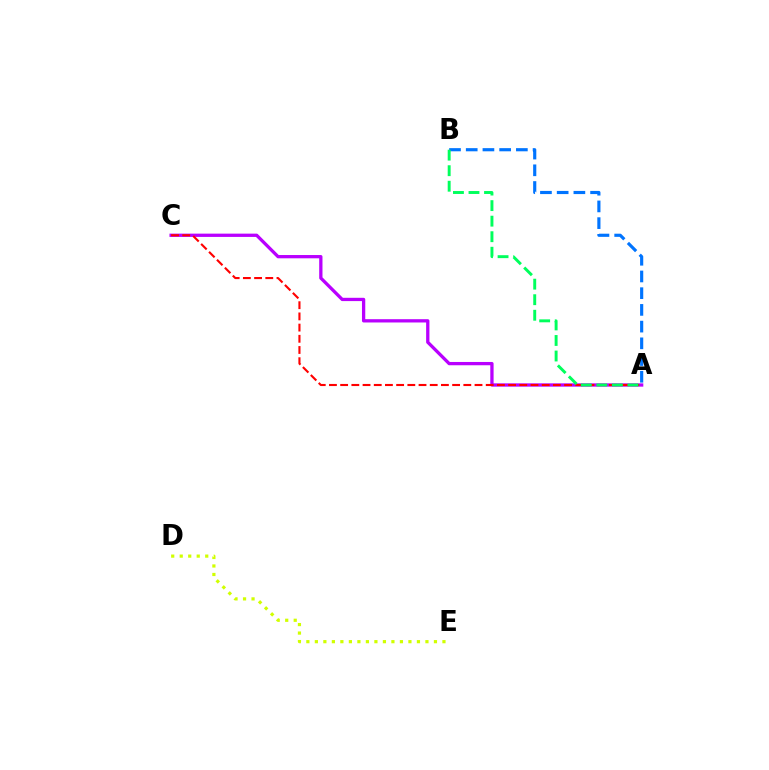{('A', 'C'): [{'color': '#b900ff', 'line_style': 'solid', 'thickness': 2.37}, {'color': '#ff0000', 'line_style': 'dashed', 'thickness': 1.52}], ('D', 'E'): [{'color': '#d1ff00', 'line_style': 'dotted', 'thickness': 2.31}], ('A', 'B'): [{'color': '#0074ff', 'line_style': 'dashed', 'thickness': 2.27}, {'color': '#00ff5c', 'line_style': 'dashed', 'thickness': 2.11}]}